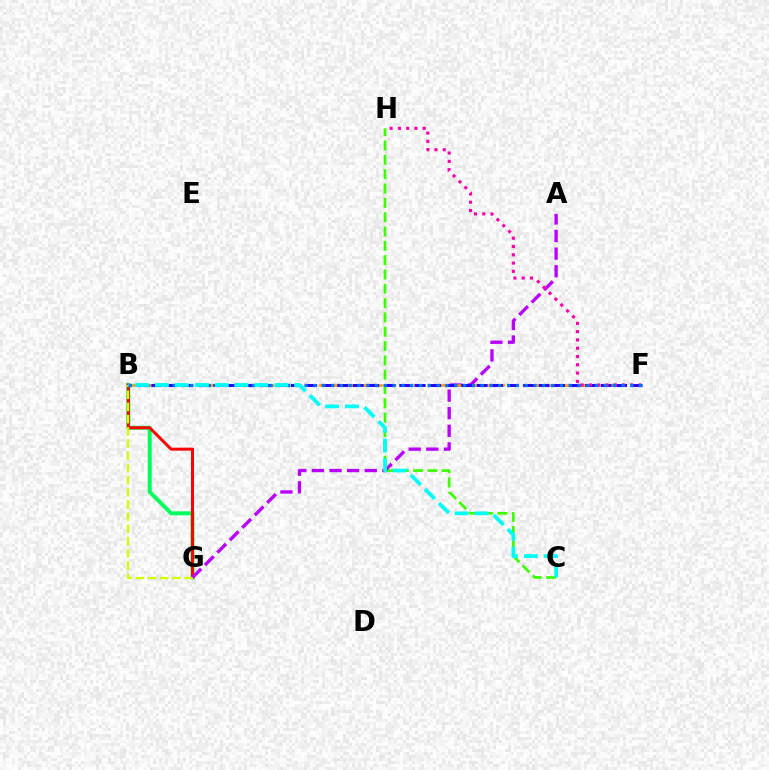{('B', 'G'): [{'color': '#00ff5c', 'line_style': 'solid', 'thickness': 2.86}, {'color': '#ff0000', 'line_style': 'solid', 'thickness': 2.16}, {'color': '#d1ff00', 'line_style': 'dashed', 'thickness': 1.66}], ('C', 'H'): [{'color': '#3dff00', 'line_style': 'dashed', 'thickness': 1.95}], ('A', 'G'): [{'color': '#b900ff', 'line_style': 'dashed', 'thickness': 2.39}], ('B', 'F'): [{'color': '#ff9400', 'line_style': 'dashed', 'thickness': 1.85}, {'color': '#2500ff', 'line_style': 'dashed', 'thickness': 2.1}, {'color': '#0074ff', 'line_style': 'dotted', 'thickness': 2.39}], ('F', 'H'): [{'color': '#ff00ac', 'line_style': 'dotted', 'thickness': 2.25}], ('B', 'C'): [{'color': '#00fff6', 'line_style': 'dashed', 'thickness': 2.7}]}